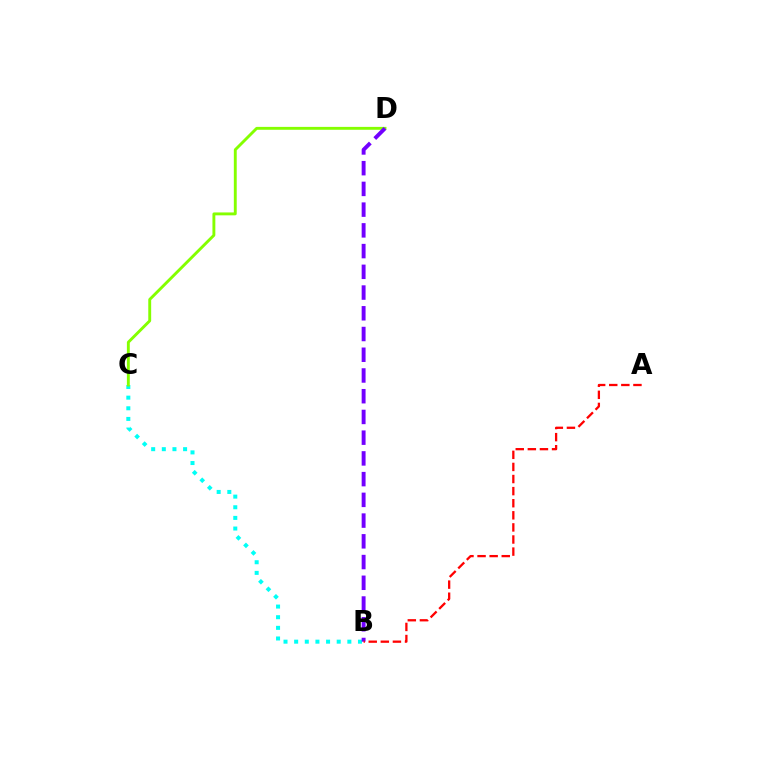{('B', 'C'): [{'color': '#00fff6', 'line_style': 'dotted', 'thickness': 2.89}], ('C', 'D'): [{'color': '#84ff00', 'line_style': 'solid', 'thickness': 2.08}], ('B', 'D'): [{'color': '#7200ff', 'line_style': 'dashed', 'thickness': 2.82}], ('A', 'B'): [{'color': '#ff0000', 'line_style': 'dashed', 'thickness': 1.64}]}